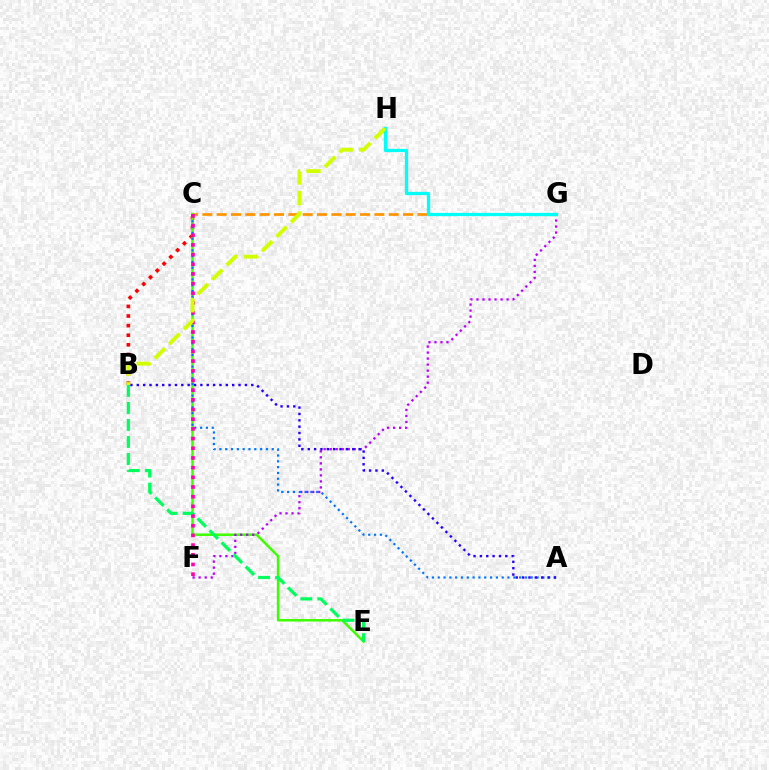{('B', 'C'): [{'color': '#ff0000', 'line_style': 'dotted', 'thickness': 2.61}], ('C', 'G'): [{'color': '#ff9400', 'line_style': 'dashed', 'thickness': 1.95}], ('C', 'E'): [{'color': '#3dff00', 'line_style': 'solid', 'thickness': 1.78}], ('F', 'G'): [{'color': '#b900ff', 'line_style': 'dotted', 'thickness': 1.64}], ('B', 'E'): [{'color': '#00ff5c', 'line_style': 'dashed', 'thickness': 2.31}], ('A', 'C'): [{'color': '#0074ff', 'line_style': 'dotted', 'thickness': 1.58}], ('A', 'B'): [{'color': '#2500ff', 'line_style': 'dotted', 'thickness': 1.73}], ('C', 'F'): [{'color': '#ff00ac', 'line_style': 'dotted', 'thickness': 2.63}], ('G', 'H'): [{'color': '#00fff6', 'line_style': 'solid', 'thickness': 2.36}], ('B', 'H'): [{'color': '#d1ff00', 'line_style': 'dashed', 'thickness': 2.79}]}